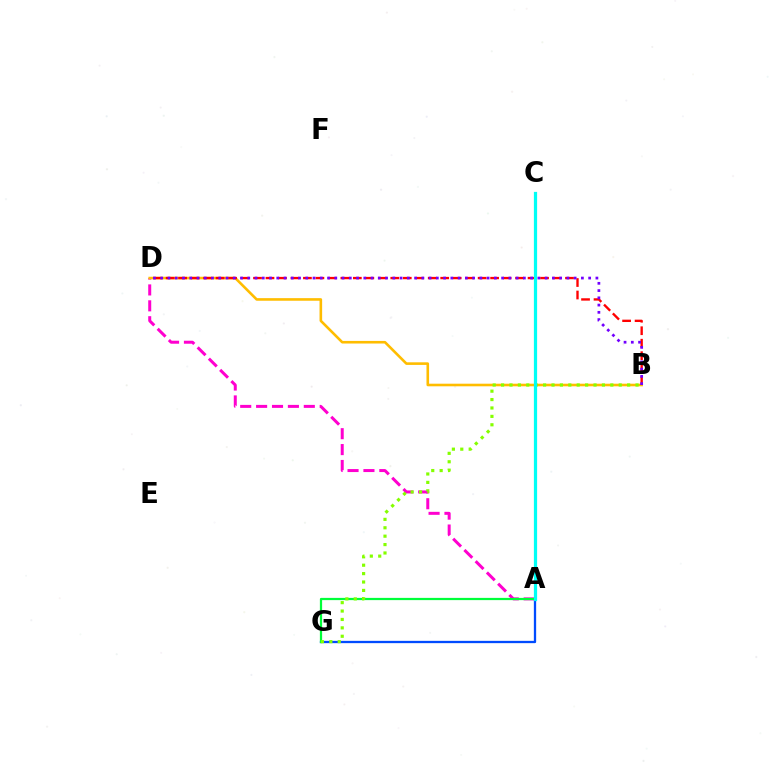{('A', 'D'): [{'color': '#ff00cf', 'line_style': 'dashed', 'thickness': 2.16}], ('B', 'D'): [{'color': '#ffbd00', 'line_style': 'solid', 'thickness': 1.87}, {'color': '#ff0000', 'line_style': 'dashed', 'thickness': 1.7}, {'color': '#7200ff', 'line_style': 'dotted', 'thickness': 1.97}], ('A', 'G'): [{'color': '#004bff', 'line_style': 'solid', 'thickness': 1.66}, {'color': '#00ff39', 'line_style': 'solid', 'thickness': 1.61}], ('B', 'G'): [{'color': '#84ff00', 'line_style': 'dotted', 'thickness': 2.28}], ('A', 'C'): [{'color': '#00fff6', 'line_style': 'solid', 'thickness': 2.32}]}